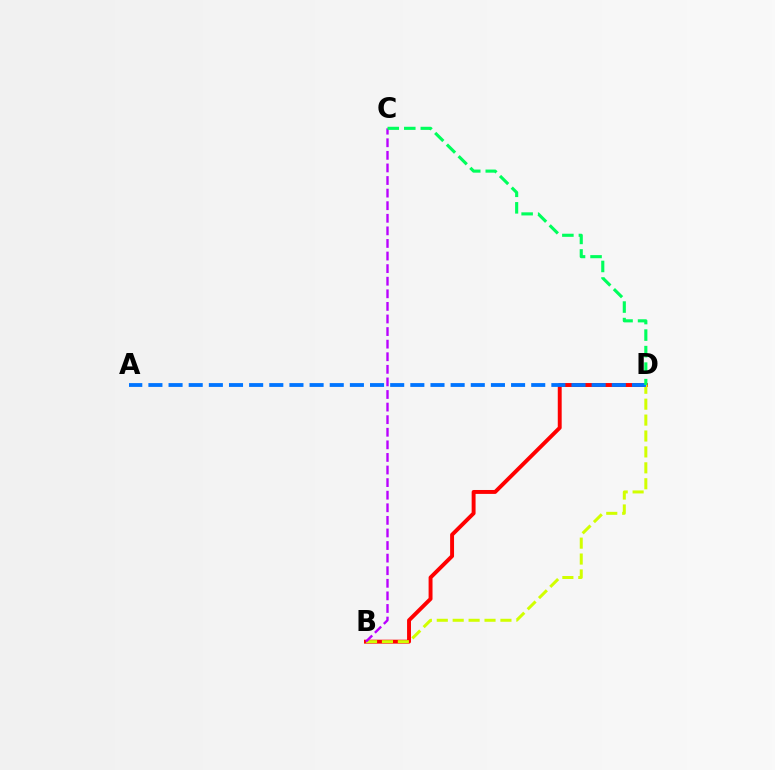{('B', 'D'): [{'color': '#ff0000', 'line_style': 'solid', 'thickness': 2.82}, {'color': '#d1ff00', 'line_style': 'dashed', 'thickness': 2.16}], ('B', 'C'): [{'color': '#b900ff', 'line_style': 'dashed', 'thickness': 1.71}], ('A', 'D'): [{'color': '#0074ff', 'line_style': 'dashed', 'thickness': 2.74}], ('C', 'D'): [{'color': '#00ff5c', 'line_style': 'dashed', 'thickness': 2.24}]}